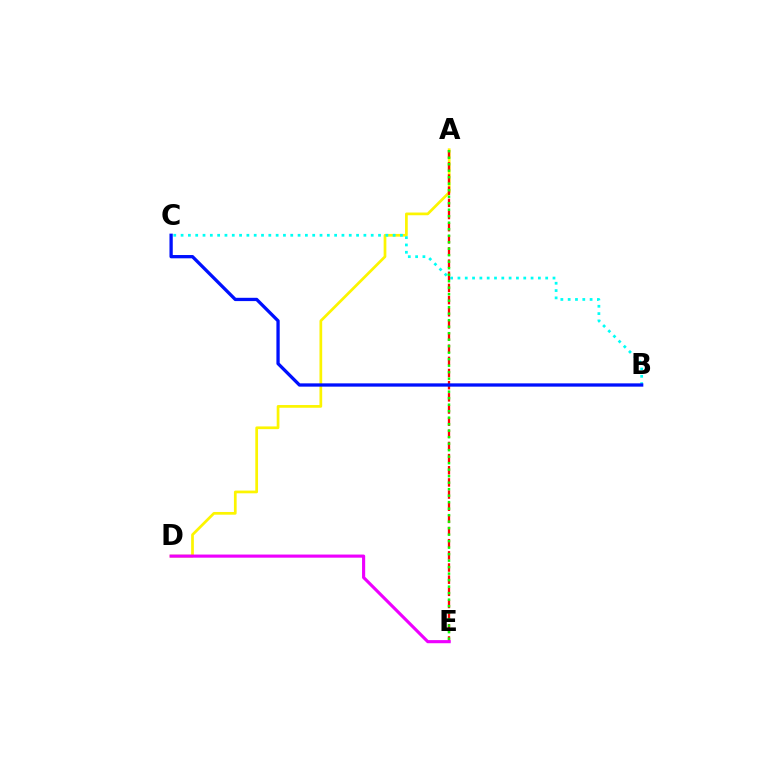{('A', 'D'): [{'color': '#fcf500', 'line_style': 'solid', 'thickness': 1.96}], ('B', 'C'): [{'color': '#00fff6', 'line_style': 'dotted', 'thickness': 1.99}, {'color': '#0010ff', 'line_style': 'solid', 'thickness': 2.37}], ('A', 'E'): [{'color': '#ff0000', 'line_style': 'dashed', 'thickness': 1.65}, {'color': '#08ff00', 'line_style': 'dotted', 'thickness': 1.77}], ('D', 'E'): [{'color': '#ee00ff', 'line_style': 'solid', 'thickness': 2.25}]}